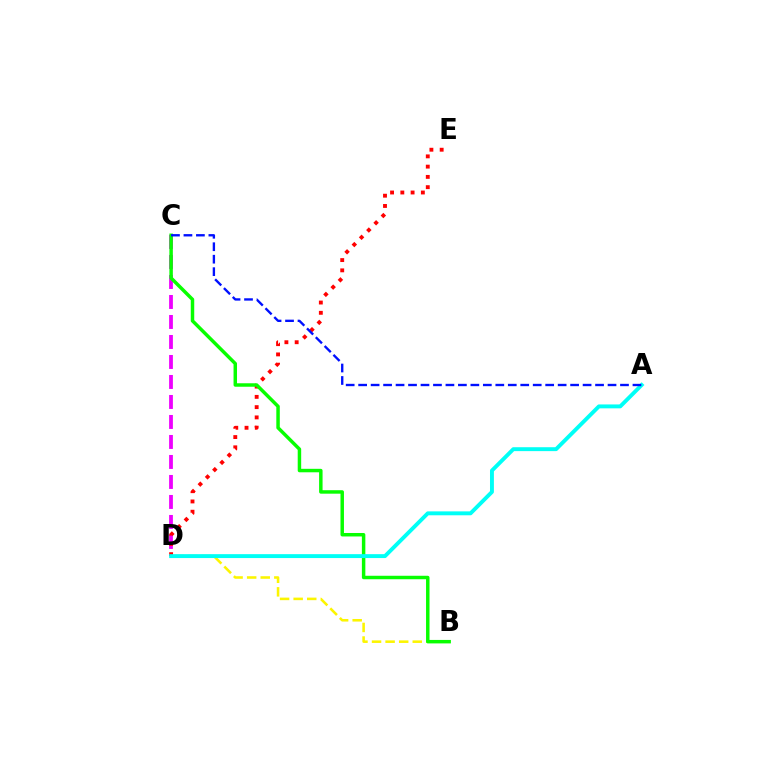{('B', 'D'): [{'color': '#fcf500', 'line_style': 'dashed', 'thickness': 1.84}], ('C', 'D'): [{'color': '#ee00ff', 'line_style': 'dashed', 'thickness': 2.72}], ('D', 'E'): [{'color': '#ff0000', 'line_style': 'dotted', 'thickness': 2.79}], ('B', 'C'): [{'color': '#08ff00', 'line_style': 'solid', 'thickness': 2.5}], ('A', 'D'): [{'color': '#00fff6', 'line_style': 'solid', 'thickness': 2.81}], ('A', 'C'): [{'color': '#0010ff', 'line_style': 'dashed', 'thickness': 1.69}]}